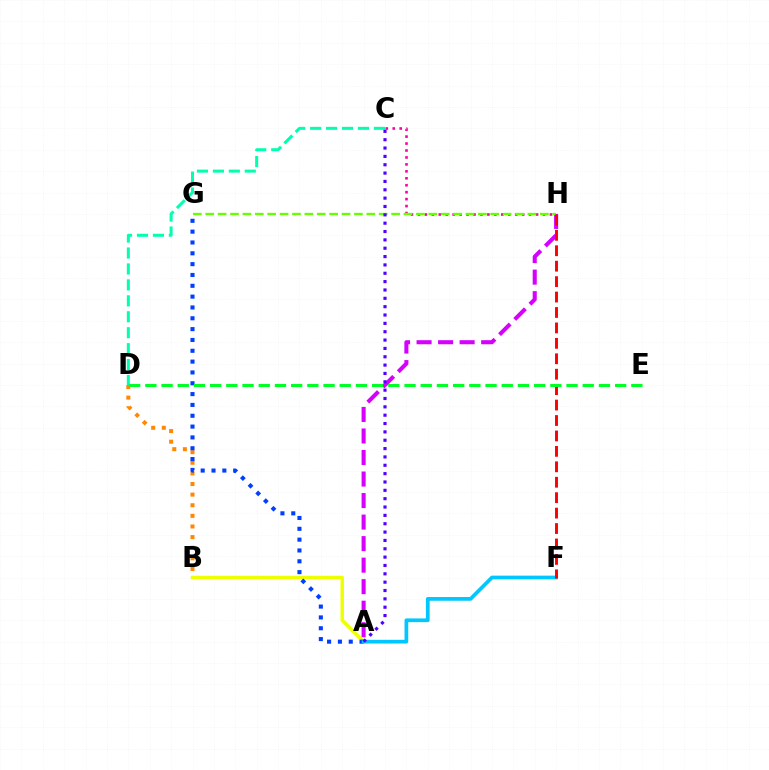{('B', 'D'): [{'color': '#ff8800', 'line_style': 'dotted', 'thickness': 2.88}], ('A', 'B'): [{'color': '#eeff00', 'line_style': 'solid', 'thickness': 2.48}], ('C', 'D'): [{'color': '#00ffaf', 'line_style': 'dashed', 'thickness': 2.17}], ('A', 'G'): [{'color': '#003fff', 'line_style': 'dotted', 'thickness': 2.94}], ('C', 'H'): [{'color': '#ff00a0', 'line_style': 'dotted', 'thickness': 1.89}], ('A', 'H'): [{'color': '#d600ff', 'line_style': 'dashed', 'thickness': 2.92}], ('A', 'F'): [{'color': '#00c7ff', 'line_style': 'solid', 'thickness': 2.68}], ('G', 'H'): [{'color': '#66ff00', 'line_style': 'dashed', 'thickness': 1.68}], ('F', 'H'): [{'color': '#ff0000', 'line_style': 'dashed', 'thickness': 2.1}], ('A', 'C'): [{'color': '#4f00ff', 'line_style': 'dotted', 'thickness': 2.27}], ('D', 'E'): [{'color': '#00ff27', 'line_style': 'dashed', 'thickness': 2.2}]}